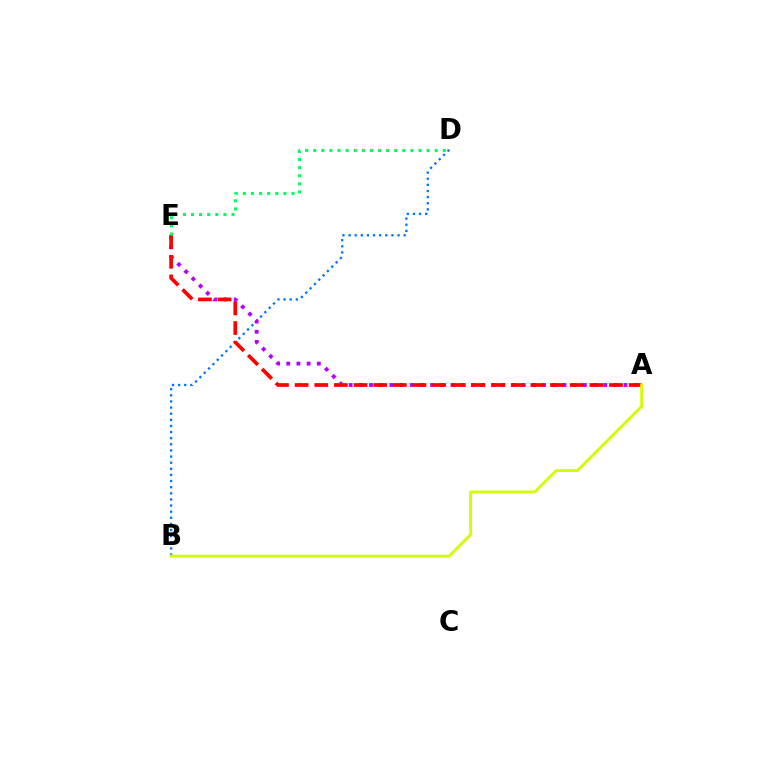{('B', 'D'): [{'color': '#0074ff', 'line_style': 'dotted', 'thickness': 1.66}], ('A', 'E'): [{'color': '#b900ff', 'line_style': 'dotted', 'thickness': 2.77}, {'color': '#ff0000', 'line_style': 'dashed', 'thickness': 2.67}], ('D', 'E'): [{'color': '#00ff5c', 'line_style': 'dotted', 'thickness': 2.2}], ('A', 'B'): [{'color': '#d1ff00', 'line_style': 'solid', 'thickness': 2.07}]}